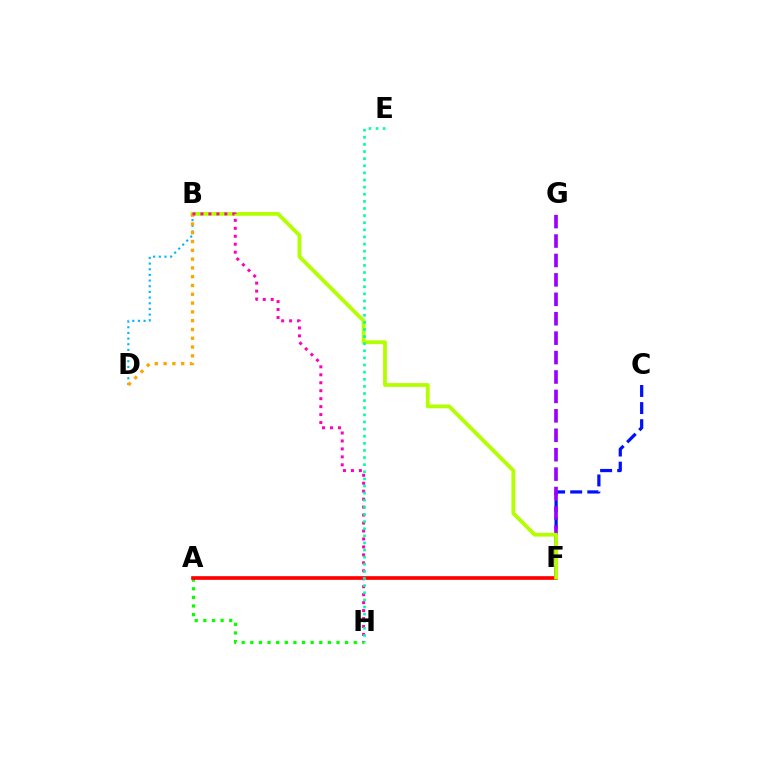{('A', 'H'): [{'color': '#08ff00', 'line_style': 'dotted', 'thickness': 2.34}], ('B', 'D'): [{'color': '#00b5ff', 'line_style': 'dotted', 'thickness': 1.54}, {'color': '#ffa500', 'line_style': 'dotted', 'thickness': 2.39}], ('C', 'F'): [{'color': '#0010ff', 'line_style': 'dashed', 'thickness': 2.32}], ('F', 'G'): [{'color': '#9b00ff', 'line_style': 'dashed', 'thickness': 2.64}], ('A', 'F'): [{'color': '#ff0000', 'line_style': 'solid', 'thickness': 2.64}], ('B', 'F'): [{'color': '#b3ff00', 'line_style': 'solid', 'thickness': 2.73}], ('B', 'H'): [{'color': '#ff00bd', 'line_style': 'dotted', 'thickness': 2.16}], ('E', 'H'): [{'color': '#00ff9d', 'line_style': 'dotted', 'thickness': 1.93}]}